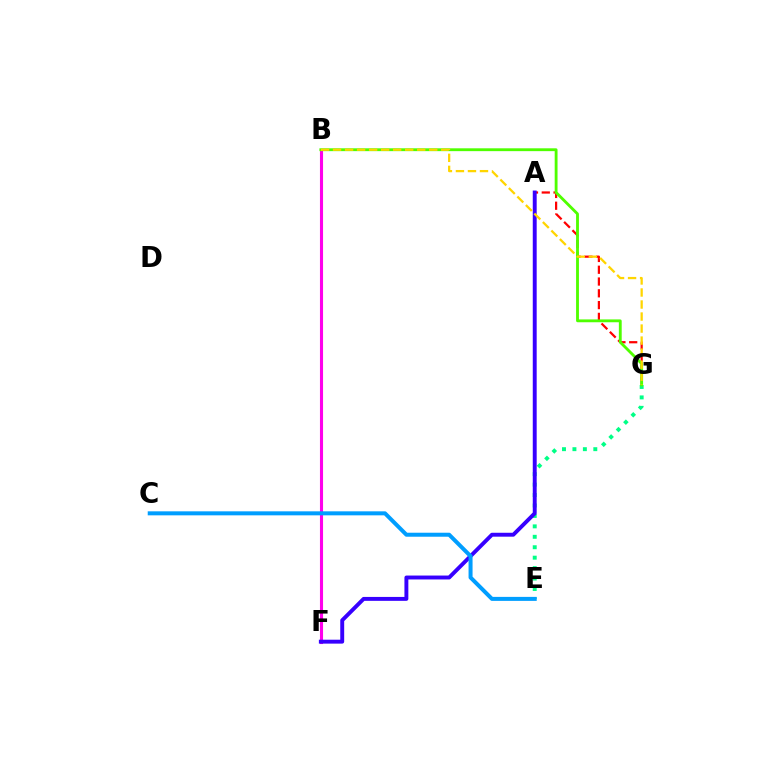{('B', 'F'): [{'color': '#ff00ed', 'line_style': 'solid', 'thickness': 2.23}], ('E', 'G'): [{'color': '#00ff86', 'line_style': 'dotted', 'thickness': 2.84}], ('A', 'G'): [{'color': '#ff0000', 'line_style': 'dashed', 'thickness': 1.6}], ('B', 'G'): [{'color': '#4fff00', 'line_style': 'solid', 'thickness': 2.05}, {'color': '#ffd500', 'line_style': 'dashed', 'thickness': 1.63}], ('A', 'F'): [{'color': '#3700ff', 'line_style': 'solid', 'thickness': 2.82}], ('C', 'E'): [{'color': '#009eff', 'line_style': 'solid', 'thickness': 2.88}]}